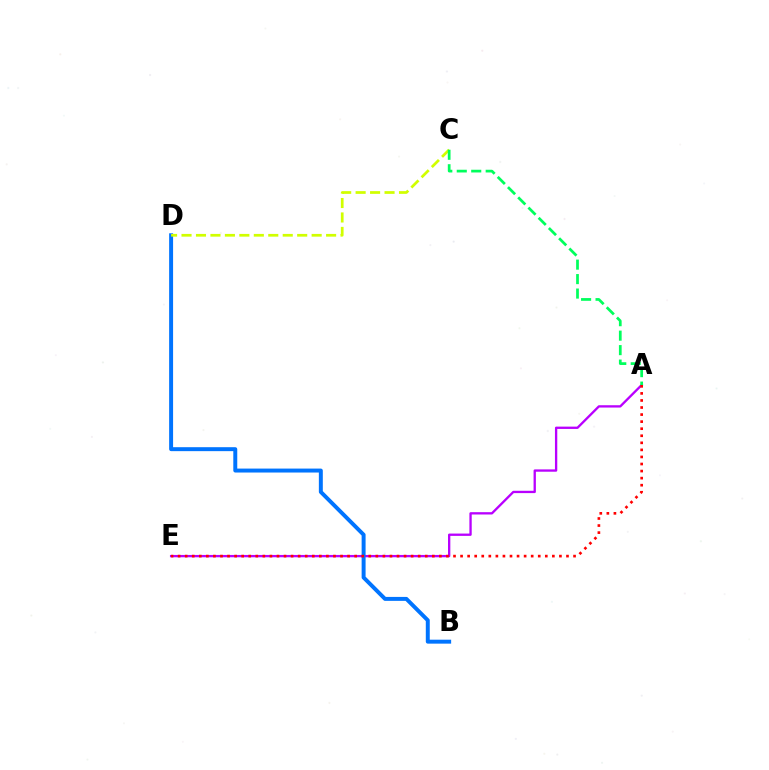{('A', 'E'): [{'color': '#b900ff', 'line_style': 'solid', 'thickness': 1.67}, {'color': '#ff0000', 'line_style': 'dotted', 'thickness': 1.92}], ('B', 'D'): [{'color': '#0074ff', 'line_style': 'solid', 'thickness': 2.85}], ('C', 'D'): [{'color': '#d1ff00', 'line_style': 'dashed', 'thickness': 1.96}], ('A', 'C'): [{'color': '#00ff5c', 'line_style': 'dashed', 'thickness': 1.97}]}